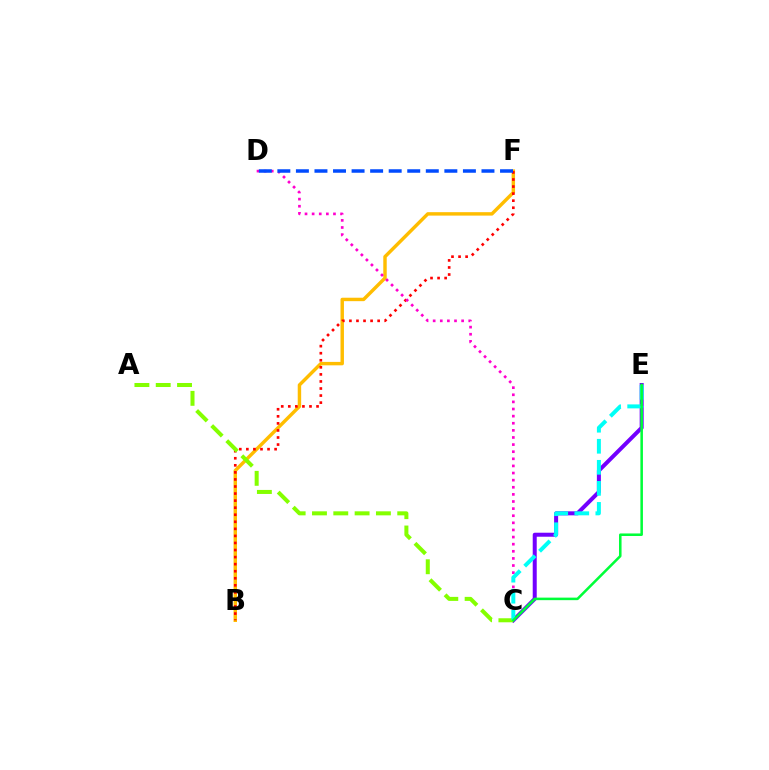{('B', 'F'): [{'color': '#ffbd00', 'line_style': 'solid', 'thickness': 2.47}, {'color': '#ff0000', 'line_style': 'dotted', 'thickness': 1.92}], ('C', 'E'): [{'color': '#7200ff', 'line_style': 'solid', 'thickness': 2.89}, {'color': '#00fff6', 'line_style': 'dashed', 'thickness': 2.86}, {'color': '#00ff39', 'line_style': 'solid', 'thickness': 1.83}], ('A', 'C'): [{'color': '#84ff00', 'line_style': 'dashed', 'thickness': 2.9}], ('C', 'D'): [{'color': '#ff00cf', 'line_style': 'dotted', 'thickness': 1.93}], ('D', 'F'): [{'color': '#004bff', 'line_style': 'dashed', 'thickness': 2.52}]}